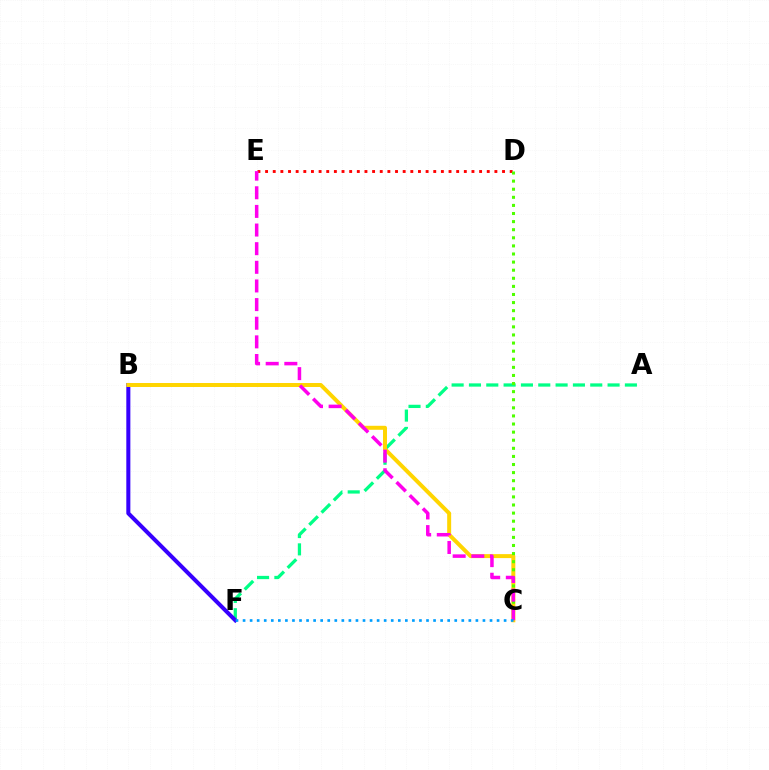{('A', 'F'): [{'color': '#00ff86', 'line_style': 'dashed', 'thickness': 2.35}], ('D', 'E'): [{'color': '#ff0000', 'line_style': 'dotted', 'thickness': 2.08}], ('B', 'F'): [{'color': '#3700ff', 'line_style': 'solid', 'thickness': 2.91}], ('B', 'C'): [{'color': '#ffd500', 'line_style': 'solid', 'thickness': 2.87}], ('C', 'D'): [{'color': '#4fff00', 'line_style': 'dotted', 'thickness': 2.2}], ('C', 'E'): [{'color': '#ff00ed', 'line_style': 'dashed', 'thickness': 2.53}], ('C', 'F'): [{'color': '#009eff', 'line_style': 'dotted', 'thickness': 1.92}]}